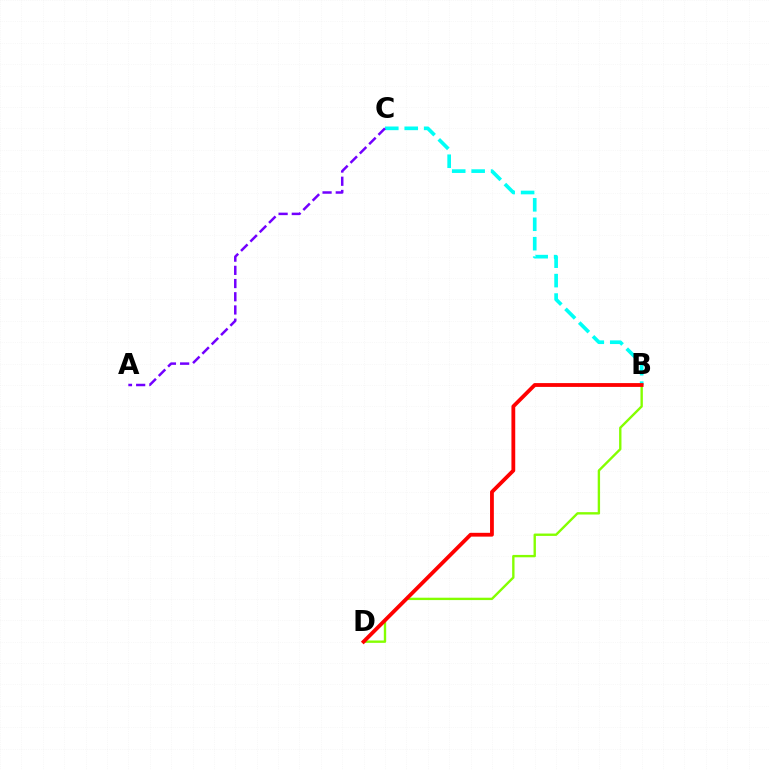{('B', 'D'): [{'color': '#84ff00', 'line_style': 'solid', 'thickness': 1.71}, {'color': '#ff0000', 'line_style': 'solid', 'thickness': 2.74}], ('B', 'C'): [{'color': '#00fff6', 'line_style': 'dashed', 'thickness': 2.64}], ('A', 'C'): [{'color': '#7200ff', 'line_style': 'dashed', 'thickness': 1.79}]}